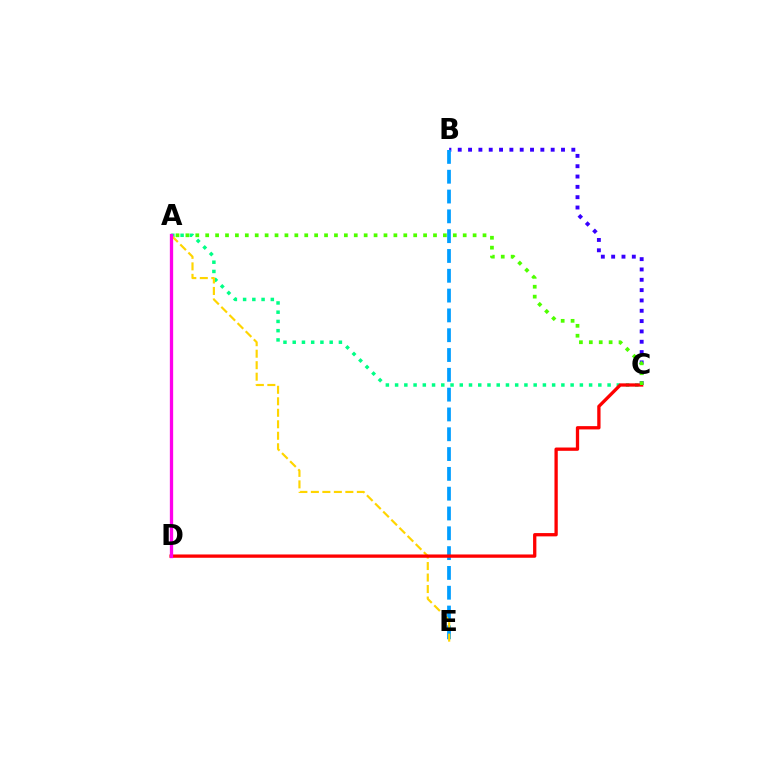{('A', 'C'): [{'color': '#00ff86', 'line_style': 'dotted', 'thickness': 2.51}, {'color': '#4fff00', 'line_style': 'dotted', 'thickness': 2.69}], ('B', 'C'): [{'color': '#3700ff', 'line_style': 'dotted', 'thickness': 2.81}], ('B', 'E'): [{'color': '#009eff', 'line_style': 'dashed', 'thickness': 2.69}], ('A', 'E'): [{'color': '#ffd500', 'line_style': 'dashed', 'thickness': 1.56}], ('C', 'D'): [{'color': '#ff0000', 'line_style': 'solid', 'thickness': 2.38}], ('A', 'D'): [{'color': '#ff00ed', 'line_style': 'solid', 'thickness': 2.38}]}